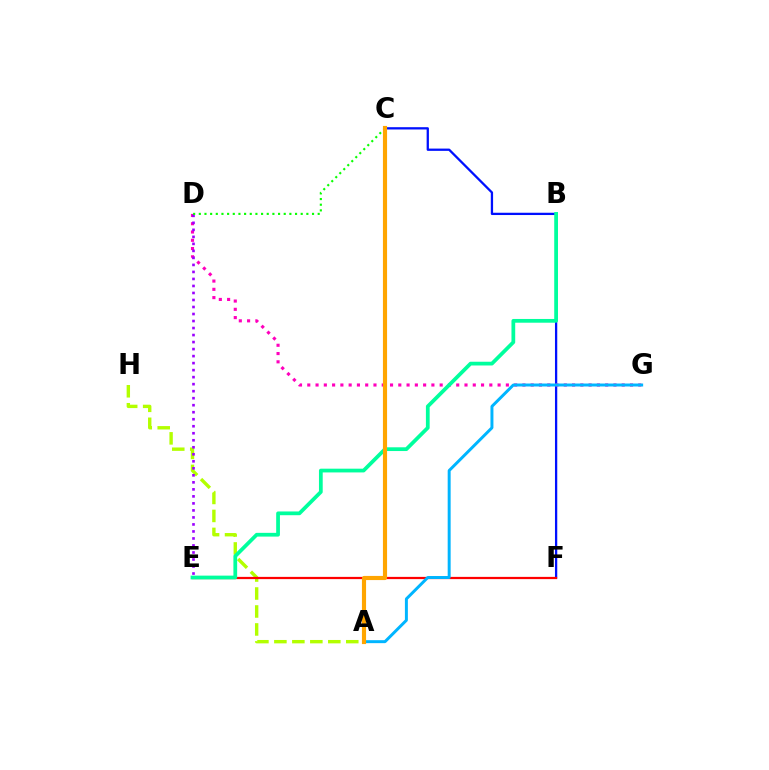{('C', 'F'): [{'color': '#0010ff', 'line_style': 'solid', 'thickness': 1.64}], ('A', 'H'): [{'color': '#b3ff00', 'line_style': 'dashed', 'thickness': 2.44}], ('E', 'F'): [{'color': '#ff0000', 'line_style': 'solid', 'thickness': 1.61}], ('D', 'G'): [{'color': '#ff00bd', 'line_style': 'dotted', 'thickness': 2.25}], ('A', 'G'): [{'color': '#00b5ff', 'line_style': 'solid', 'thickness': 2.14}], ('D', 'E'): [{'color': '#9b00ff', 'line_style': 'dotted', 'thickness': 1.91}], ('B', 'E'): [{'color': '#00ff9d', 'line_style': 'solid', 'thickness': 2.7}], ('C', 'D'): [{'color': '#08ff00', 'line_style': 'dotted', 'thickness': 1.54}], ('A', 'C'): [{'color': '#ffa500', 'line_style': 'solid', 'thickness': 2.98}]}